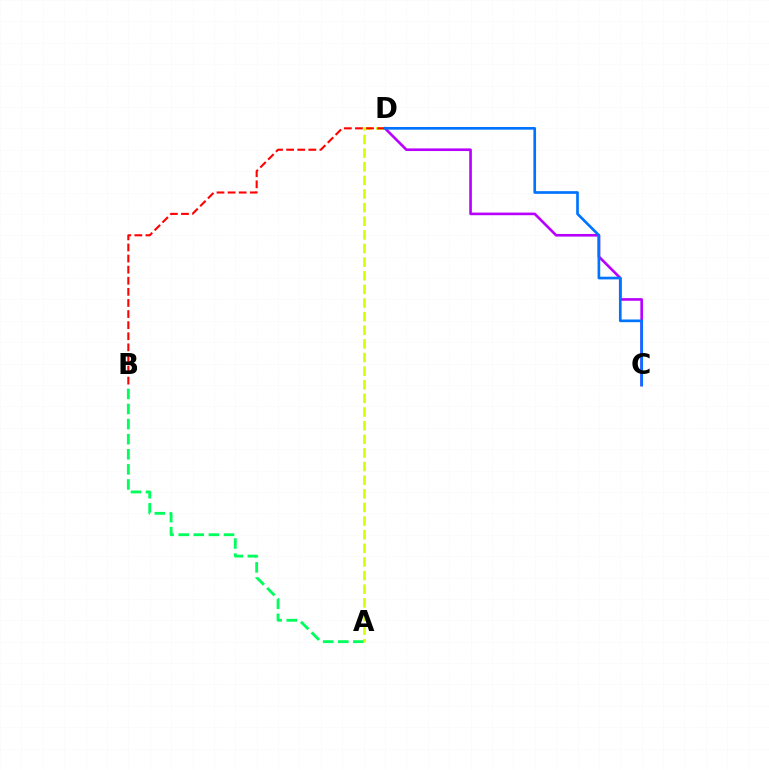{('C', 'D'): [{'color': '#b900ff', 'line_style': 'solid', 'thickness': 1.89}, {'color': '#0074ff', 'line_style': 'solid', 'thickness': 1.93}], ('A', 'D'): [{'color': '#d1ff00', 'line_style': 'dashed', 'thickness': 1.85}], ('B', 'D'): [{'color': '#ff0000', 'line_style': 'dashed', 'thickness': 1.51}], ('A', 'B'): [{'color': '#00ff5c', 'line_style': 'dashed', 'thickness': 2.05}]}